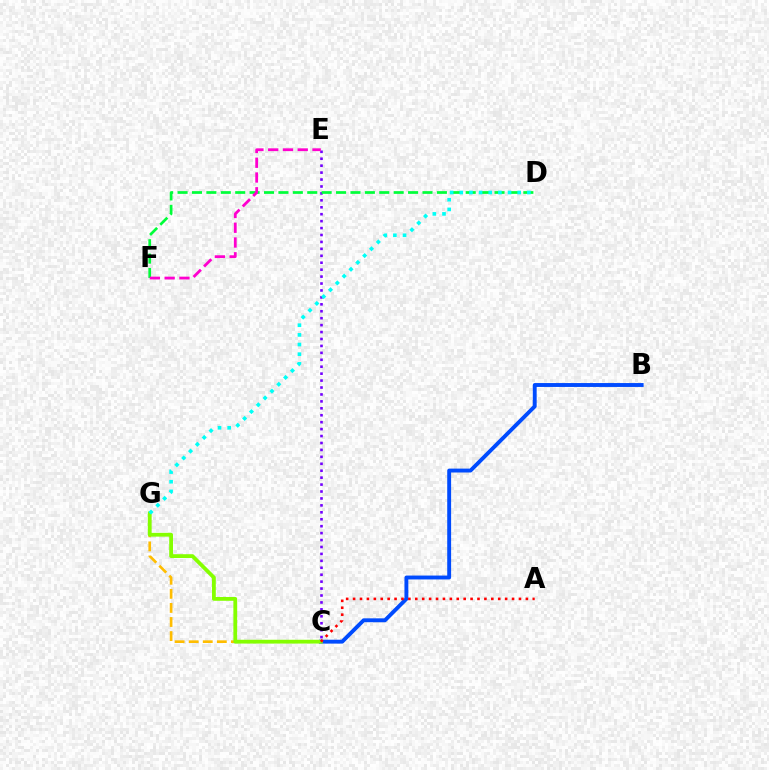{('C', 'G'): [{'color': '#ffbd00', 'line_style': 'dashed', 'thickness': 1.91}, {'color': '#84ff00', 'line_style': 'solid', 'thickness': 2.73}], ('C', 'E'): [{'color': '#7200ff', 'line_style': 'dotted', 'thickness': 1.88}], ('D', 'F'): [{'color': '#00ff39', 'line_style': 'dashed', 'thickness': 1.96}], ('B', 'C'): [{'color': '#004bff', 'line_style': 'solid', 'thickness': 2.8}], ('D', 'G'): [{'color': '#00fff6', 'line_style': 'dotted', 'thickness': 2.62}], ('A', 'C'): [{'color': '#ff0000', 'line_style': 'dotted', 'thickness': 1.88}], ('E', 'F'): [{'color': '#ff00cf', 'line_style': 'dashed', 'thickness': 2.01}]}